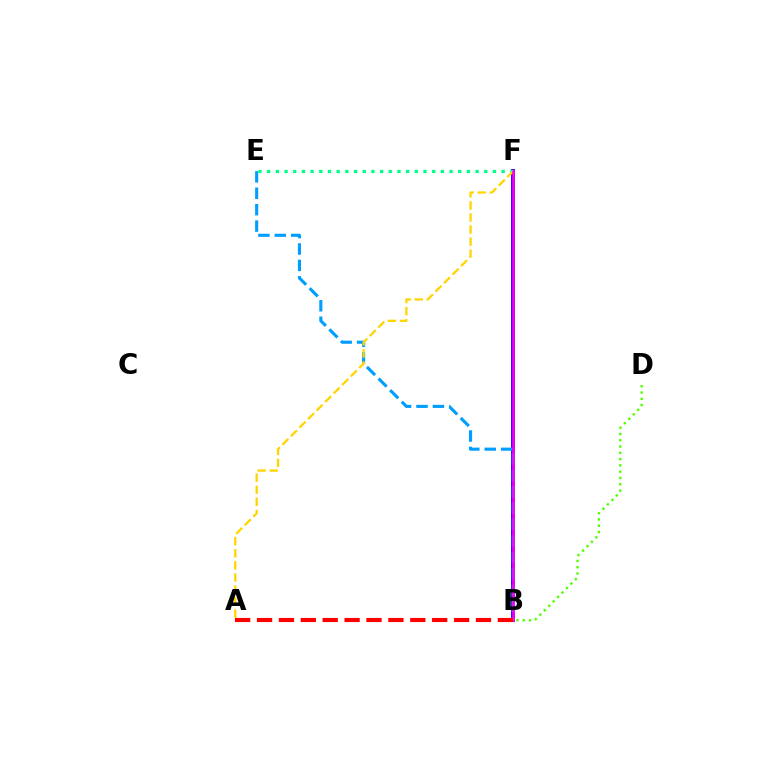{('B', 'F'): [{'color': '#3700ff', 'line_style': 'solid', 'thickness': 2.82}, {'color': '#ff00ed', 'line_style': 'solid', 'thickness': 1.81}], ('B', 'E'): [{'color': '#009eff', 'line_style': 'dashed', 'thickness': 2.23}], ('B', 'D'): [{'color': '#4fff00', 'line_style': 'dotted', 'thickness': 1.71}], ('E', 'F'): [{'color': '#00ff86', 'line_style': 'dotted', 'thickness': 2.36}], ('A', 'F'): [{'color': '#ffd500', 'line_style': 'dashed', 'thickness': 1.64}], ('A', 'B'): [{'color': '#ff0000', 'line_style': 'dashed', 'thickness': 2.97}]}